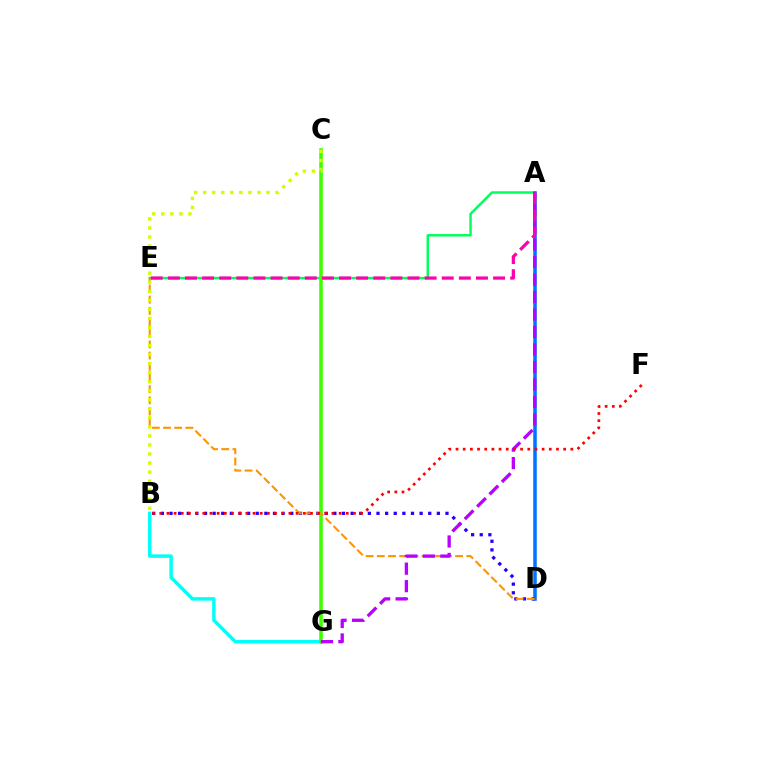{('A', 'E'): [{'color': '#00ff5c', 'line_style': 'solid', 'thickness': 1.77}, {'color': '#ff00ac', 'line_style': 'dashed', 'thickness': 2.33}], ('B', 'G'): [{'color': '#00fff6', 'line_style': 'solid', 'thickness': 2.48}], ('C', 'G'): [{'color': '#3dff00', 'line_style': 'solid', 'thickness': 2.54}], ('A', 'D'): [{'color': '#0074ff', 'line_style': 'solid', 'thickness': 2.54}], ('B', 'D'): [{'color': '#2500ff', 'line_style': 'dotted', 'thickness': 2.34}], ('D', 'E'): [{'color': '#ff9400', 'line_style': 'dashed', 'thickness': 1.52}], ('A', 'G'): [{'color': '#b900ff', 'line_style': 'dashed', 'thickness': 2.38}], ('B', 'F'): [{'color': '#ff0000', 'line_style': 'dotted', 'thickness': 1.95}], ('B', 'C'): [{'color': '#d1ff00', 'line_style': 'dotted', 'thickness': 2.46}]}